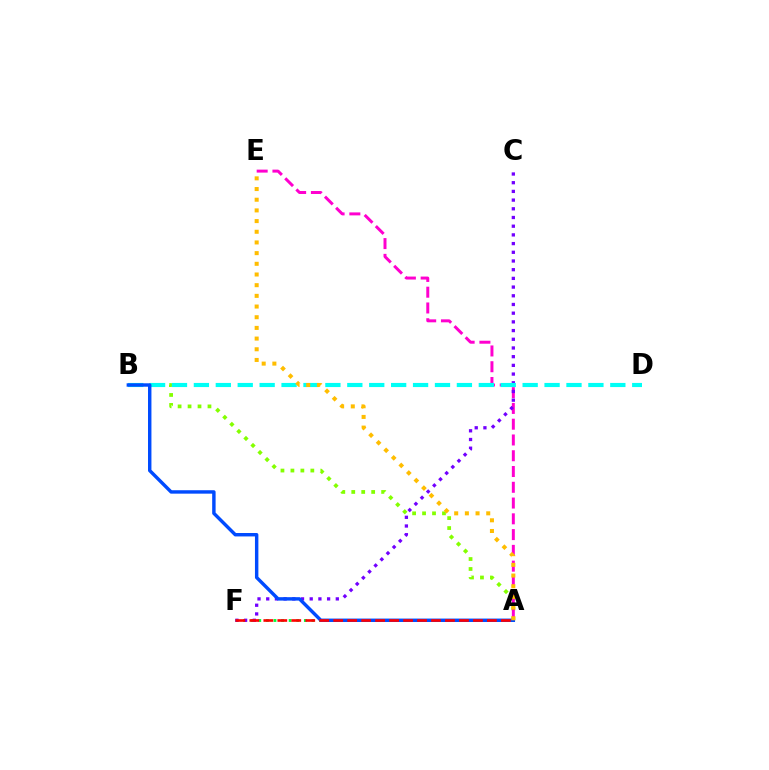{('A', 'B'): [{'color': '#84ff00', 'line_style': 'dotted', 'thickness': 2.71}, {'color': '#004bff', 'line_style': 'solid', 'thickness': 2.47}], ('A', 'E'): [{'color': '#ff00cf', 'line_style': 'dashed', 'thickness': 2.14}, {'color': '#ffbd00', 'line_style': 'dotted', 'thickness': 2.9}], ('A', 'F'): [{'color': '#00ff39', 'line_style': 'dotted', 'thickness': 2.07}, {'color': '#ff0000', 'line_style': 'dashed', 'thickness': 1.9}], ('C', 'F'): [{'color': '#7200ff', 'line_style': 'dotted', 'thickness': 2.36}], ('B', 'D'): [{'color': '#00fff6', 'line_style': 'dashed', 'thickness': 2.98}]}